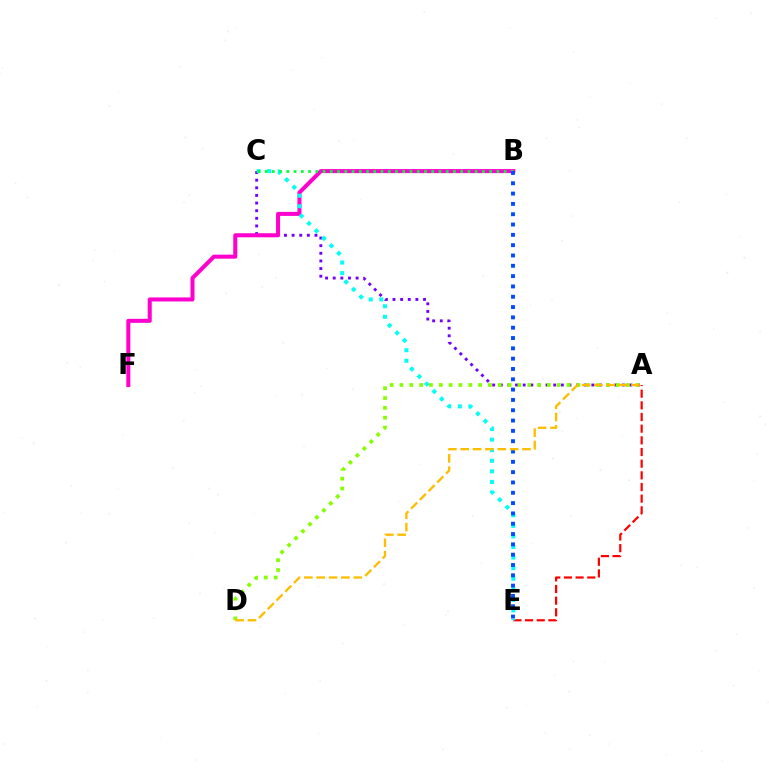{('A', 'C'): [{'color': '#7200ff', 'line_style': 'dotted', 'thickness': 2.07}], ('A', 'E'): [{'color': '#ff0000', 'line_style': 'dashed', 'thickness': 1.58}], ('B', 'F'): [{'color': '#ff00cf', 'line_style': 'solid', 'thickness': 2.91}], ('C', 'E'): [{'color': '#00fff6', 'line_style': 'dotted', 'thickness': 2.87}], ('B', 'C'): [{'color': '#00ff39', 'line_style': 'dotted', 'thickness': 1.97}], ('A', 'D'): [{'color': '#84ff00', 'line_style': 'dotted', 'thickness': 2.67}, {'color': '#ffbd00', 'line_style': 'dashed', 'thickness': 1.68}], ('B', 'E'): [{'color': '#004bff', 'line_style': 'dotted', 'thickness': 2.8}]}